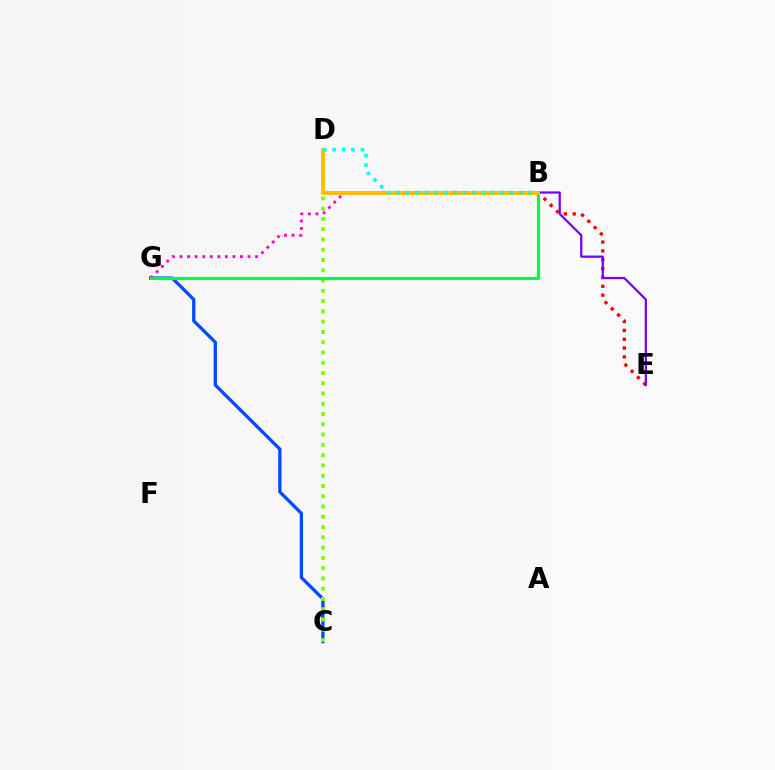{('C', 'G'): [{'color': '#004bff', 'line_style': 'solid', 'thickness': 2.37}], ('B', 'G'): [{'color': '#ff00cf', 'line_style': 'dotted', 'thickness': 2.05}, {'color': '#00ff39', 'line_style': 'solid', 'thickness': 2.27}], ('B', 'E'): [{'color': '#ff0000', 'line_style': 'dotted', 'thickness': 2.4}, {'color': '#7200ff', 'line_style': 'solid', 'thickness': 1.61}], ('C', 'D'): [{'color': '#84ff00', 'line_style': 'dotted', 'thickness': 2.79}], ('B', 'D'): [{'color': '#ffbd00', 'line_style': 'solid', 'thickness': 2.84}, {'color': '#00fff6', 'line_style': 'dotted', 'thickness': 2.56}]}